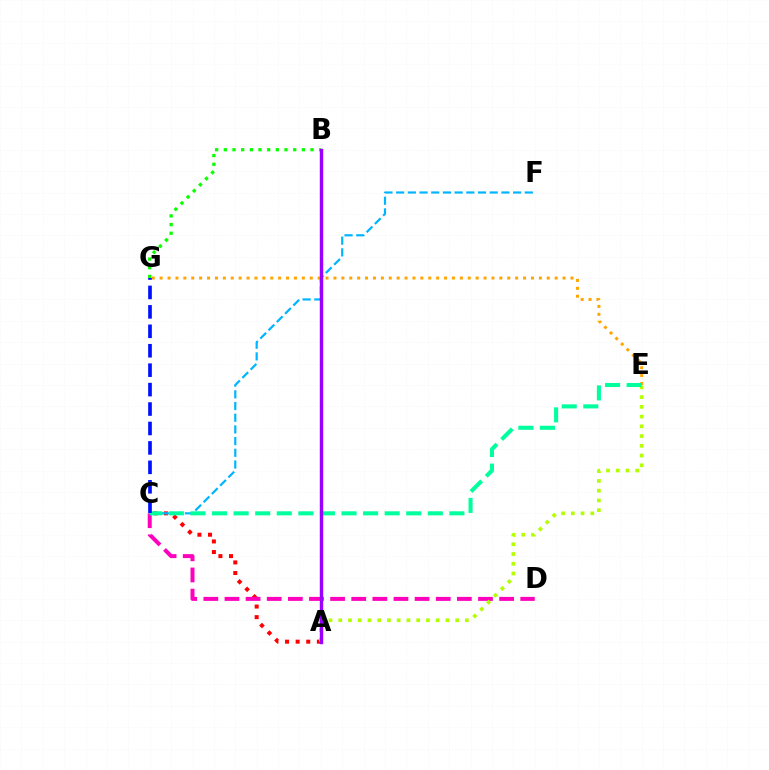{('A', 'C'): [{'color': '#ff0000', 'line_style': 'dotted', 'thickness': 2.88}], ('C', 'D'): [{'color': '#ff00bd', 'line_style': 'dashed', 'thickness': 2.87}], ('B', 'G'): [{'color': '#08ff00', 'line_style': 'dotted', 'thickness': 2.36}], ('C', 'F'): [{'color': '#00b5ff', 'line_style': 'dashed', 'thickness': 1.59}], ('A', 'E'): [{'color': '#b3ff00', 'line_style': 'dotted', 'thickness': 2.65}], ('E', 'G'): [{'color': '#ffa500', 'line_style': 'dotted', 'thickness': 2.15}], ('C', 'E'): [{'color': '#00ff9d', 'line_style': 'dashed', 'thickness': 2.93}], ('C', 'G'): [{'color': '#0010ff', 'line_style': 'dashed', 'thickness': 2.64}], ('A', 'B'): [{'color': '#9b00ff', 'line_style': 'solid', 'thickness': 2.46}]}